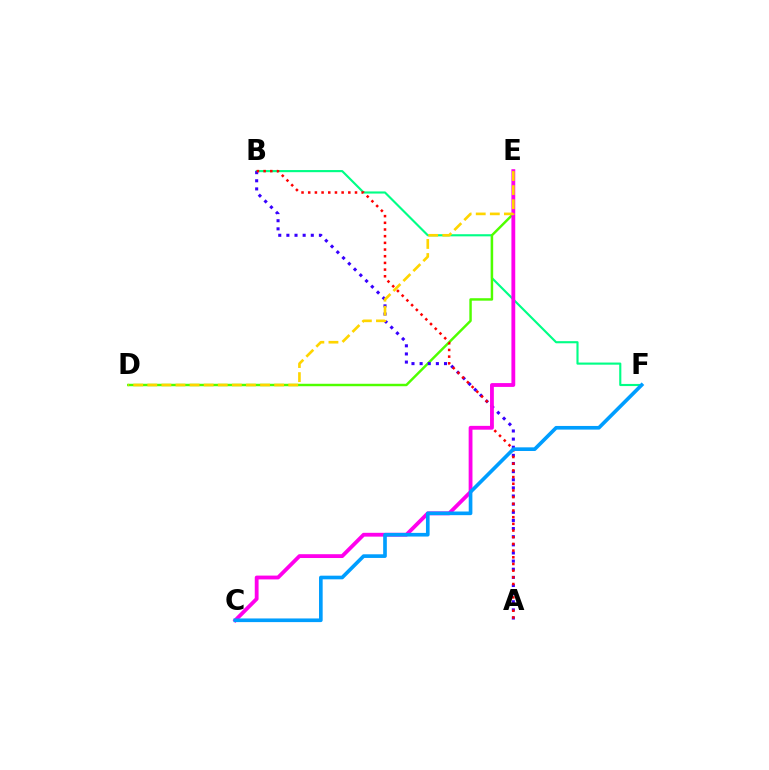{('B', 'F'): [{'color': '#00ff86', 'line_style': 'solid', 'thickness': 1.54}], ('D', 'E'): [{'color': '#4fff00', 'line_style': 'solid', 'thickness': 1.77}, {'color': '#ffd500', 'line_style': 'dashed', 'thickness': 1.91}], ('A', 'B'): [{'color': '#3700ff', 'line_style': 'dotted', 'thickness': 2.21}, {'color': '#ff0000', 'line_style': 'dotted', 'thickness': 1.82}], ('C', 'E'): [{'color': '#ff00ed', 'line_style': 'solid', 'thickness': 2.75}], ('C', 'F'): [{'color': '#009eff', 'line_style': 'solid', 'thickness': 2.63}]}